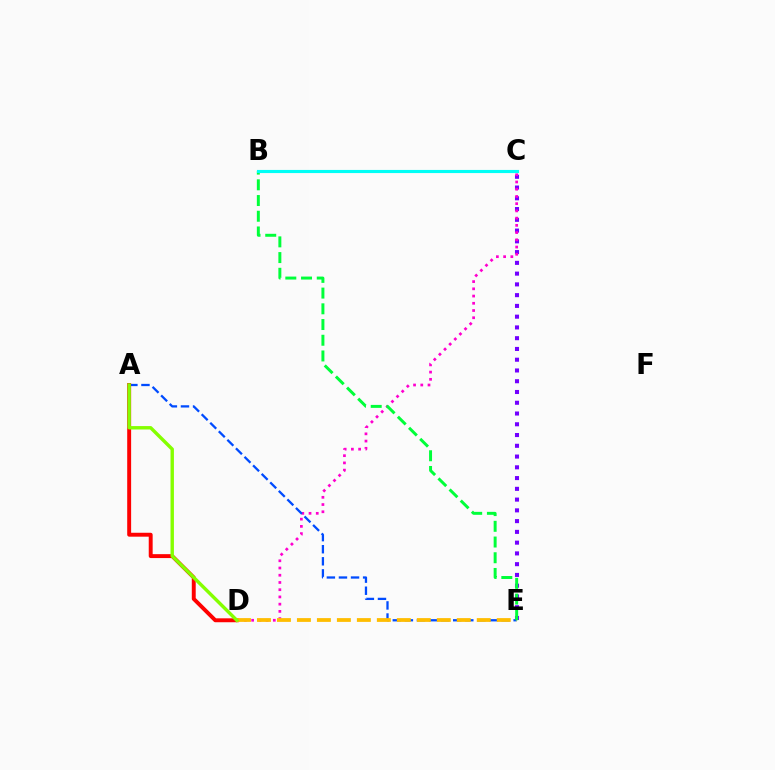{('C', 'E'): [{'color': '#7200ff', 'line_style': 'dotted', 'thickness': 2.92}], ('C', 'D'): [{'color': '#ff00cf', 'line_style': 'dotted', 'thickness': 1.96}], ('A', 'E'): [{'color': '#004bff', 'line_style': 'dashed', 'thickness': 1.64}], ('A', 'D'): [{'color': '#ff0000', 'line_style': 'solid', 'thickness': 2.82}, {'color': '#84ff00', 'line_style': 'solid', 'thickness': 2.45}], ('D', 'E'): [{'color': '#ffbd00', 'line_style': 'dashed', 'thickness': 2.71}], ('B', 'E'): [{'color': '#00ff39', 'line_style': 'dashed', 'thickness': 2.13}], ('B', 'C'): [{'color': '#00fff6', 'line_style': 'solid', 'thickness': 2.26}]}